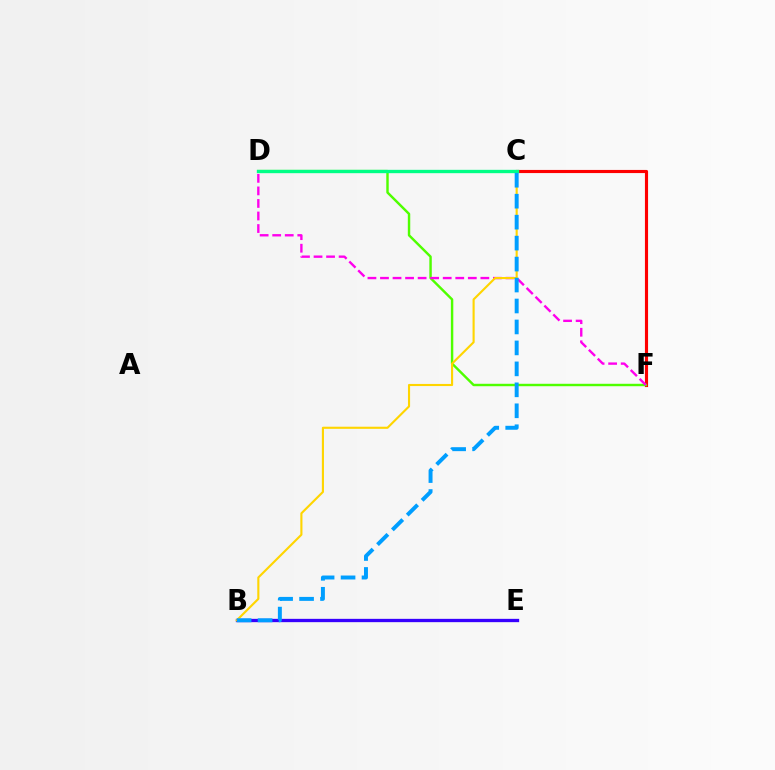{('C', 'F'): [{'color': '#ff0000', 'line_style': 'solid', 'thickness': 2.26}], ('B', 'E'): [{'color': '#3700ff', 'line_style': 'solid', 'thickness': 2.39}], ('D', 'F'): [{'color': '#4fff00', 'line_style': 'solid', 'thickness': 1.75}, {'color': '#ff00ed', 'line_style': 'dashed', 'thickness': 1.7}], ('B', 'C'): [{'color': '#ffd500', 'line_style': 'solid', 'thickness': 1.53}, {'color': '#009eff', 'line_style': 'dashed', 'thickness': 2.85}], ('C', 'D'): [{'color': '#00ff86', 'line_style': 'solid', 'thickness': 2.41}]}